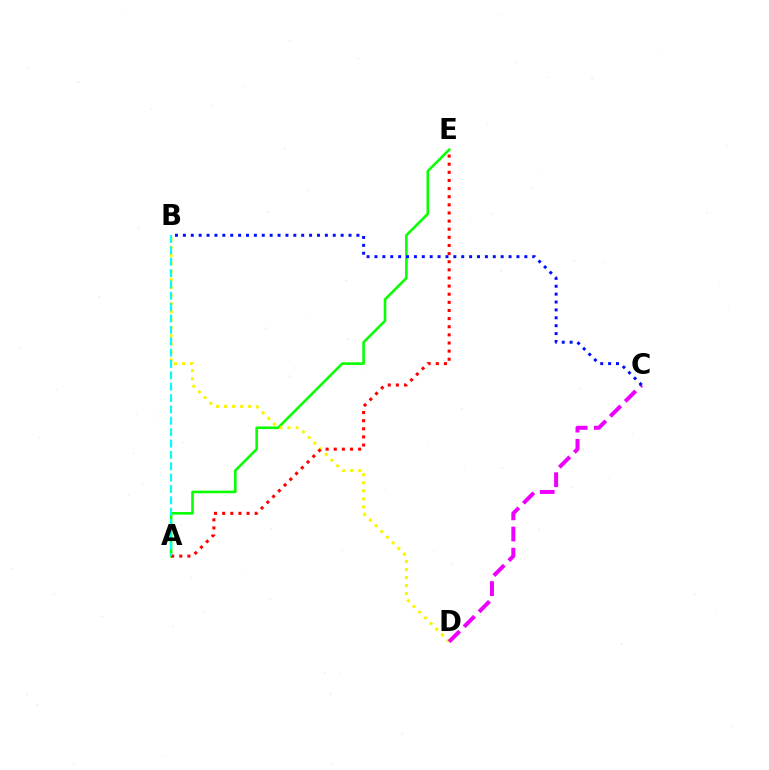{('A', 'E'): [{'color': '#08ff00', 'line_style': 'solid', 'thickness': 1.86}, {'color': '#ff0000', 'line_style': 'dotted', 'thickness': 2.21}], ('B', 'D'): [{'color': '#fcf500', 'line_style': 'dotted', 'thickness': 2.18}], ('C', 'D'): [{'color': '#ee00ff', 'line_style': 'dashed', 'thickness': 2.87}], ('A', 'B'): [{'color': '#00fff6', 'line_style': 'dashed', 'thickness': 1.54}], ('B', 'C'): [{'color': '#0010ff', 'line_style': 'dotted', 'thickness': 2.14}]}